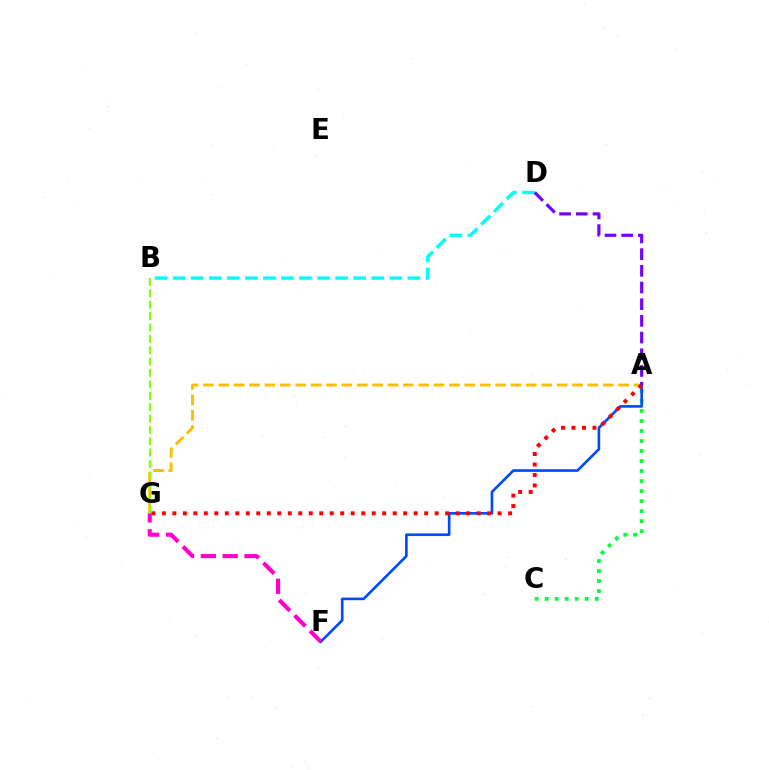{('A', 'G'): [{'color': '#ffbd00', 'line_style': 'dashed', 'thickness': 2.09}, {'color': '#ff0000', 'line_style': 'dotted', 'thickness': 2.85}], ('A', 'C'): [{'color': '#00ff39', 'line_style': 'dotted', 'thickness': 2.72}], ('B', 'D'): [{'color': '#00fff6', 'line_style': 'dashed', 'thickness': 2.45}], ('A', 'F'): [{'color': '#004bff', 'line_style': 'solid', 'thickness': 1.9}], ('A', 'D'): [{'color': '#7200ff', 'line_style': 'dashed', 'thickness': 2.27}], ('B', 'G'): [{'color': '#84ff00', 'line_style': 'dashed', 'thickness': 1.55}], ('F', 'G'): [{'color': '#ff00cf', 'line_style': 'dashed', 'thickness': 2.97}]}